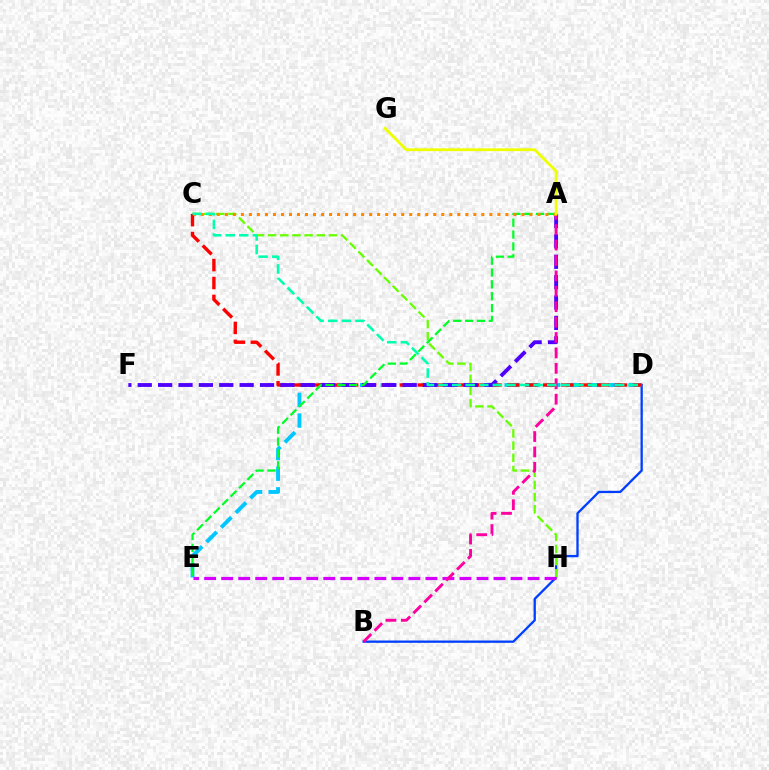{('B', 'D'): [{'color': '#003fff', 'line_style': 'solid', 'thickness': 1.66}], ('C', 'H'): [{'color': '#66ff00', 'line_style': 'dashed', 'thickness': 1.65}], ('D', 'E'): [{'color': '#00c7ff', 'line_style': 'dashed', 'thickness': 2.81}], ('C', 'D'): [{'color': '#ff0000', 'line_style': 'dashed', 'thickness': 2.44}, {'color': '#00ffaf', 'line_style': 'dashed', 'thickness': 1.85}], ('A', 'F'): [{'color': '#4f00ff', 'line_style': 'dashed', 'thickness': 2.77}], ('A', 'E'): [{'color': '#00ff27', 'line_style': 'dashed', 'thickness': 1.61}], ('E', 'H'): [{'color': '#d600ff', 'line_style': 'dashed', 'thickness': 2.31}], ('A', 'B'): [{'color': '#ff00a0', 'line_style': 'dashed', 'thickness': 2.09}], ('A', 'C'): [{'color': '#ff8800', 'line_style': 'dotted', 'thickness': 2.18}], ('A', 'G'): [{'color': '#eeff00', 'line_style': 'solid', 'thickness': 2.02}]}